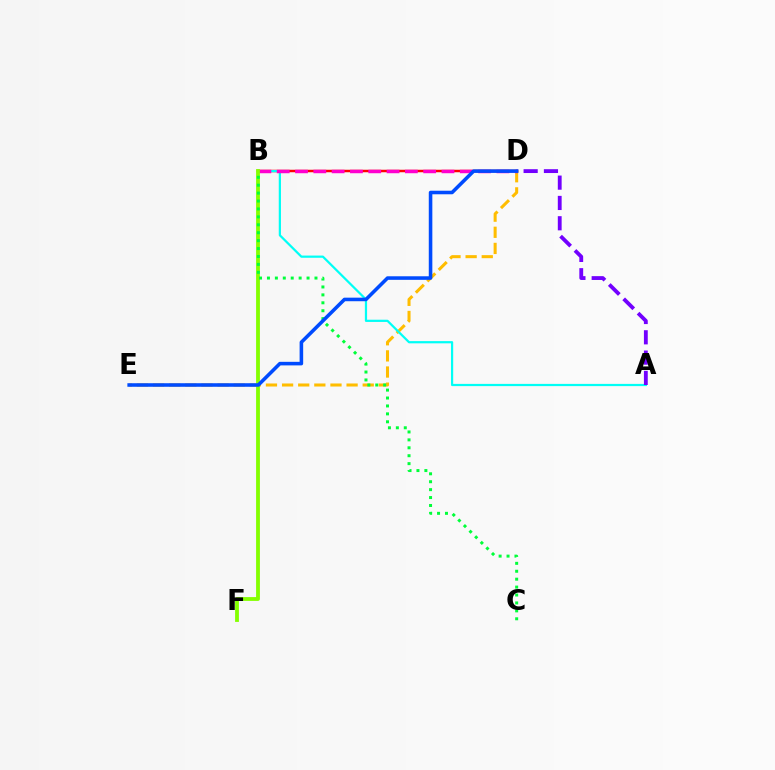{('D', 'E'): [{'color': '#ffbd00', 'line_style': 'dashed', 'thickness': 2.19}, {'color': '#004bff', 'line_style': 'solid', 'thickness': 2.57}], ('B', 'D'): [{'color': '#ff0000', 'line_style': 'solid', 'thickness': 1.8}, {'color': '#ff00cf', 'line_style': 'dashed', 'thickness': 2.49}], ('A', 'B'): [{'color': '#00fff6', 'line_style': 'solid', 'thickness': 1.6}], ('B', 'F'): [{'color': '#84ff00', 'line_style': 'solid', 'thickness': 2.75}], ('A', 'D'): [{'color': '#7200ff', 'line_style': 'dashed', 'thickness': 2.76}], ('B', 'C'): [{'color': '#00ff39', 'line_style': 'dotted', 'thickness': 2.15}]}